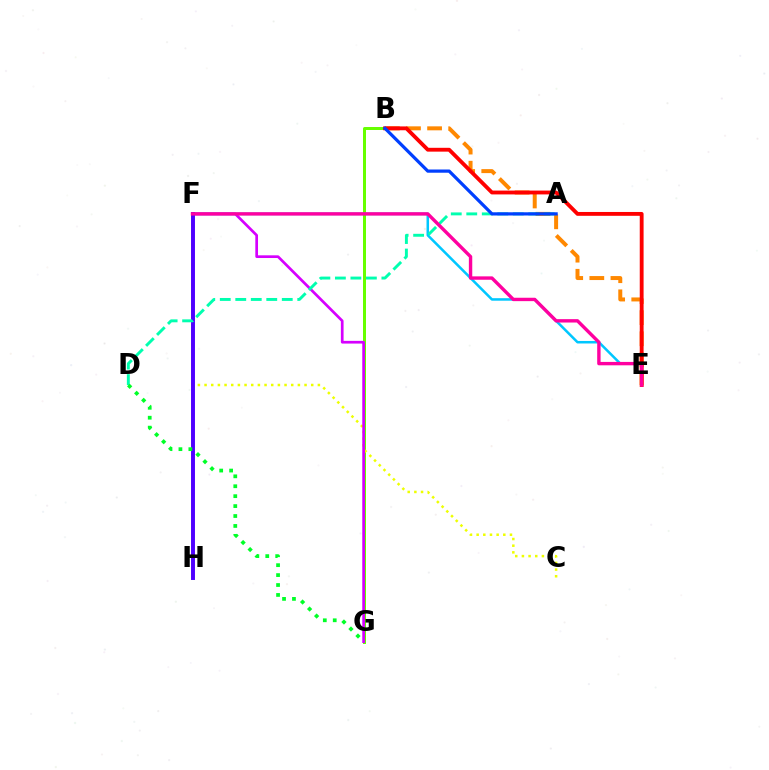{('B', 'G'): [{'color': '#66ff00', 'line_style': 'solid', 'thickness': 2.15}], ('C', 'F'): [{'color': '#eeff00', 'line_style': 'dotted', 'thickness': 1.81}], ('F', 'G'): [{'color': '#d600ff', 'line_style': 'solid', 'thickness': 1.94}], ('B', 'E'): [{'color': '#ff8800', 'line_style': 'dashed', 'thickness': 2.87}, {'color': '#ff0000', 'line_style': 'solid', 'thickness': 2.76}], ('E', 'F'): [{'color': '#00c7ff', 'line_style': 'solid', 'thickness': 1.82}, {'color': '#ff00a0', 'line_style': 'solid', 'thickness': 2.44}], ('F', 'H'): [{'color': '#4f00ff', 'line_style': 'solid', 'thickness': 2.84}], ('A', 'D'): [{'color': '#00ffaf', 'line_style': 'dashed', 'thickness': 2.11}], ('A', 'B'): [{'color': '#003fff', 'line_style': 'solid', 'thickness': 2.32}], ('D', 'G'): [{'color': '#00ff27', 'line_style': 'dotted', 'thickness': 2.7}]}